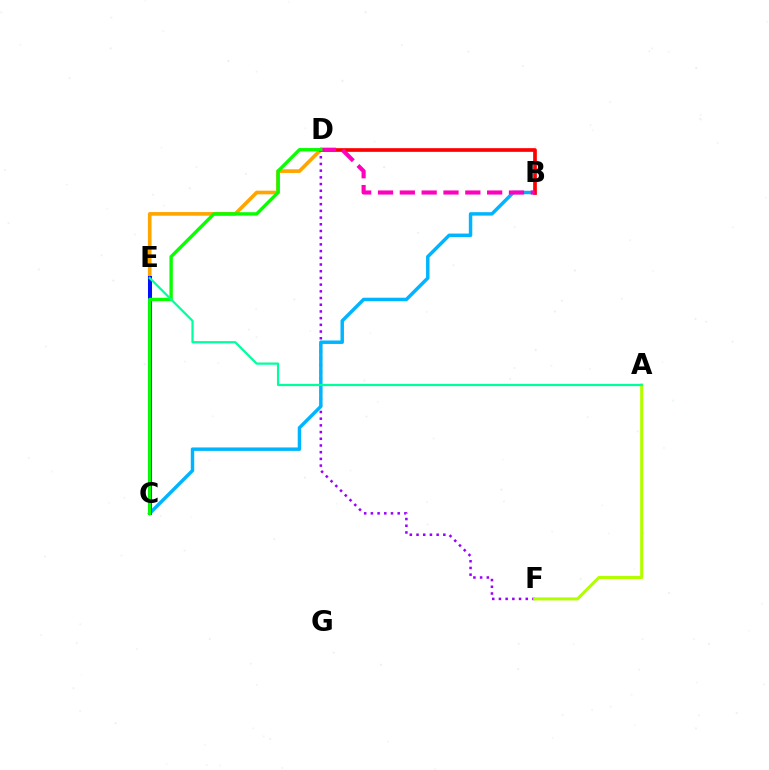{('D', 'E'): [{'color': '#ffa500', 'line_style': 'solid', 'thickness': 2.63}], ('D', 'F'): [{'color': '#9b00ff', 'line_style': 'dotted', 'thickness': 1.82}], ('B', 'C'): [{'color': '#00b5ff', 'line_style': 'solid', 'thickness': 2.49}], ('B', 'D'): [{'color': '#ff0000', 'line_style': 'solid', 'thickness': 2.65}, {'color': '#ff00bd', 'line_style': 'dashed', 'thickness': 2.97}], ('A', 'F'): [{'color': '#b3ff00', 'line_style': 'solid', 'thickness': 2.2}], ('C', 'E'): [{'color': '#0010ff', 'line_style': 'solid', 'thickness': 2.9}], ('C', 'D'): [{'color': '#08ff00', 'line_style': 'solid', 'thickness': 2.42}], ('A', 'E'): [{'color': '#00ff9d', 'line_style': 'solid', 'thickness': 1.6}]}